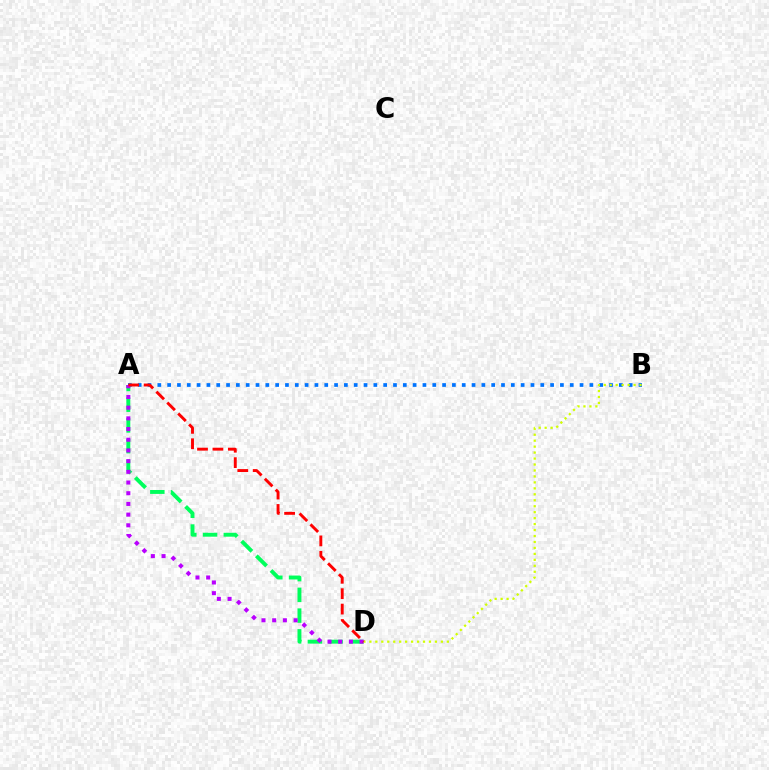{('A', 'B'): [{'color': '#0074ff', 'line_style': 'dotted', 'thickness': 2.67}], ('A', 'D'): [{'color': '#00ff5c', 'line_style': 'dashed', 'thickness': 2.82}, {'color': '#b900ff', 'line_style': 'dotted', 'thickness': 2.91}, {'color': '#ff0000', 'line_style': 'dashed', 'thickness': 2.09}], ('B', 'D'): [{'color': '#d1ff00', 'line_style': 'dotted', 'thickness': 1.62}]}